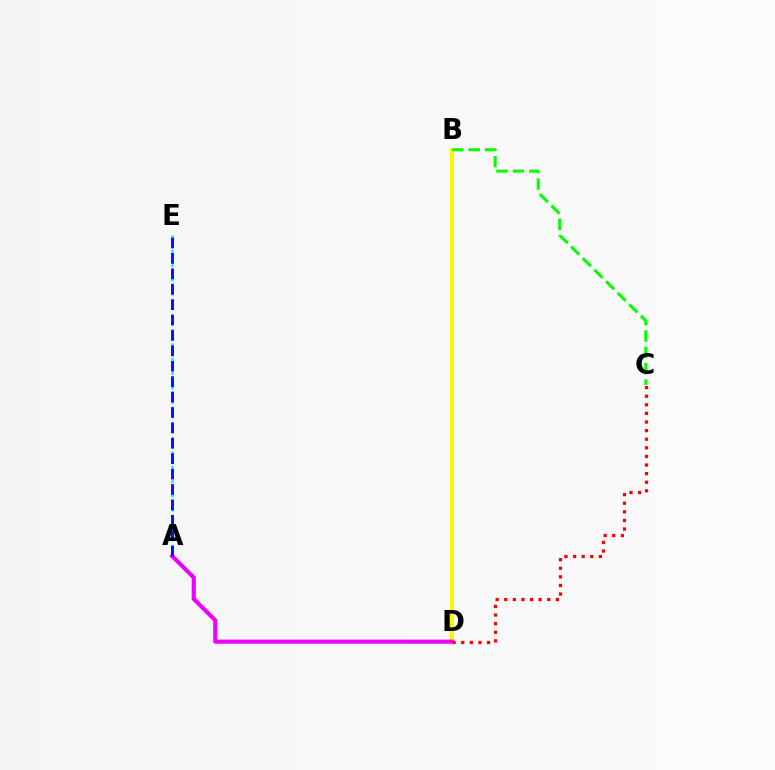{('B', 'D'): [{'color': '#fcf500', 'line_style': 'solid', 'thickness': 2.82}], ('B', 'C'): [{'color': '#08ff00', 'line_style': 'dashed', 'thickness': 2.23}], ('A', 'E'): [{'color': '#00fff6', 'line_style': 'dotted', 'thickness': 1.95}, {'color': '#0010ff', 'line_style': 'dashed', 'thickness': 2.09}], ('A', 'D'): [{'color': '#ee00ff', 'line_style': 'solid', 'thickness': 2.97}], ('C', 'D'): [{'color': '#ff0000', 'line_style': 'dotted', 'thickness': 2.34}]}